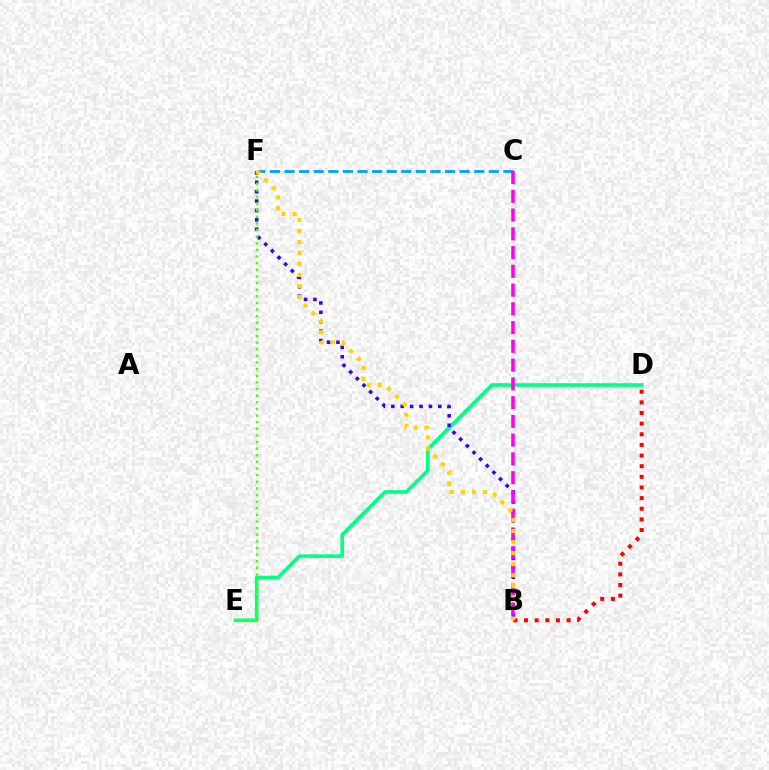{('C', 'F'): [{'color': '#009eff', 'line_style': 'dashed', 'thickness': 1.98}], ('D', 'E'): [{'color': '#00ff86', 'line_style': 'solid', 'thickness': 2.58}], ('B', 'F'): [{'color': '#3700ff', 'line_style': 'dotted', 'thickness': 2.55}, {'color': '#ffd500', 'line_style': 'dotted', 'thickness': 2.99}], ('B', 'C'): [{'color': '#ff00ed', 'line_style': 'dashed', 'thickness': 2.55}], ('E', 'F'): [{'color': '#4fff00', 'line_style': 'dotted', 'thickness': 1.8}], ('B', 'D'): [{'color': '#ff0000', 'line_style': 'dotted', 'thickness': 2.89}]}